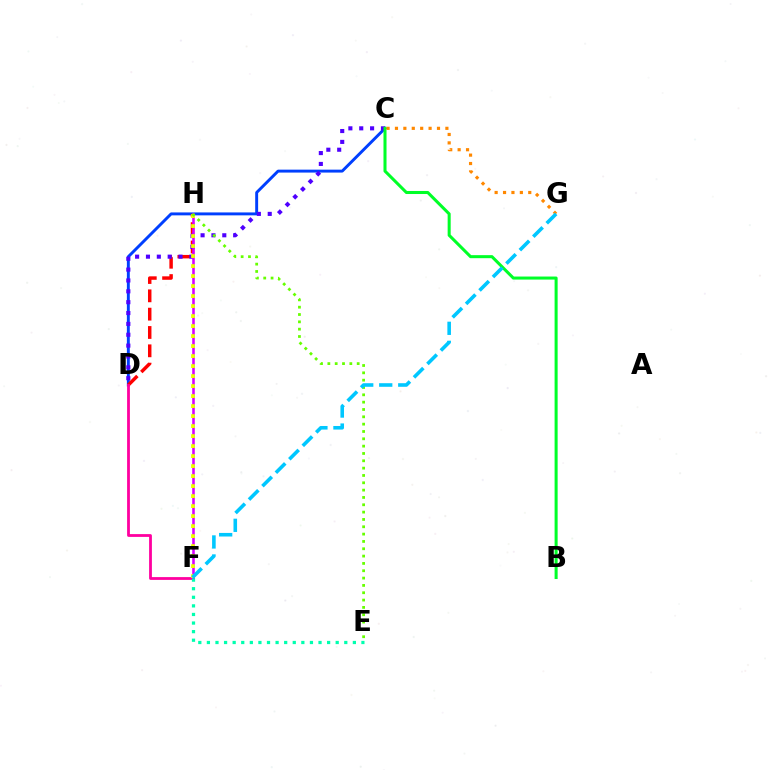{('C', 'D'): [{'color': '#003fff', 'line_style': 'solid', 'thickness': 2.11}, {'color': '#4f00ff', 'line_style': 'dotted', 'thickness': 2.95}], ('D', 'H'): [{'color': '#ff0000', 'line_style': 'dashed', 'thickness': 2.49}], ('D', 'F'): [{'color': '#ff00a0', 'line_style': 'solid', 'thickness': 2.01}], ('F', 'H'): [{'color': '#d600ff', 'line_style': 'solid', 'thickness': 1.85}, {'color': '#eeff00', 'line_style': 'dotted', 'thickness': 2.72}], ('B', 'C'): [{'color': '#00ff27', 'line_style': 'solid', 'thickness': 2.19}], ('E', 'H'): [{'color': '#66ff00', 'line_style': 'dotted', 'thickness': 1.99}], ('E', 'F'): [{'color': '#00ffaf', 'line_style': 'dotted', 'thickness': 2.33}], ('C', 'G'): [{'color': '#ff8800', 'line_style': 'dotted', 'thickness': 2.28}], ('F', 'G'): [{'color': '#00c7ff', 'line_style': 'dashed', 'thickness': 2.58}]}